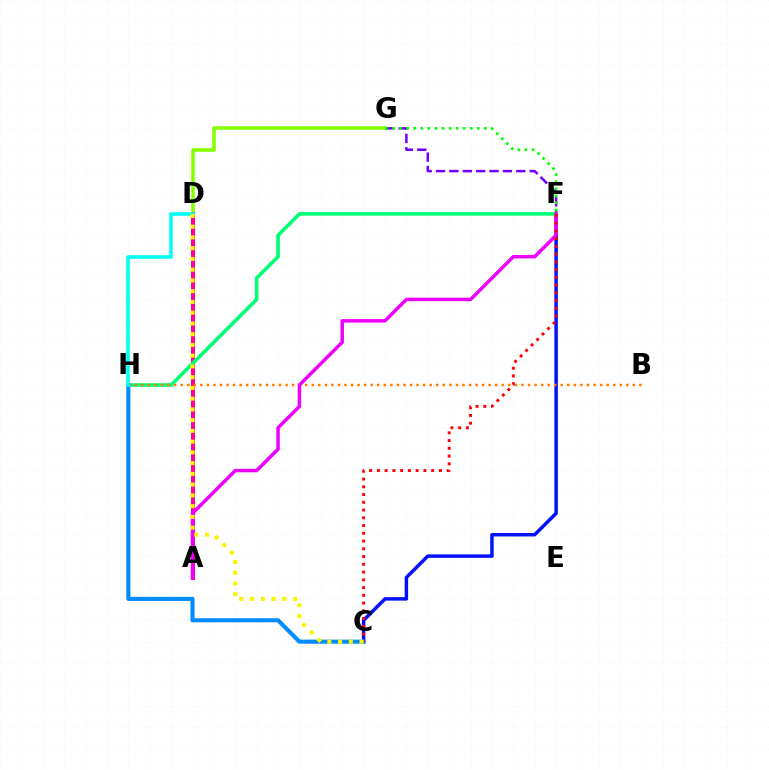{('D', 'G'): [{'color': '#84ff00', 'line_style': 'solid', 'thickness': 2.55}], ('C', 'F'): [{'color': '#0010ff', 'line_style': 'solid', 'thickness': 2.5}, {'color': '#ff0000', 'line_style': 'dotted', 'thickness': 2.11}], ('F', 'G'): [{'color': '#7200ff', 'line_style': 'dashed', 'thickness': 1.82}, {'color': '#08ff00', 'line_style': 'dotted', 'thickness': 1.92}], ('A', 'D'): [{'color': '#ff0094', 'line_style': 'solid', 'thickness': 2.85}], ('F', 'H'): [{'color': '#00ff74', 'line_style': 'solid', 'thickness': 2.58}], ('C', 'H'): [{'color': '#008cff', 'line_style': 'solid', 'thickness': 2.94}], ('B', 'H'): [{'color': '#ff7c00', 'line_style': 'dotted', 'thickness': 1.78}], ('A', 'F'): [{'color': '#ee00ff', 'line_style': 'solid', 'thickness': 2.5}], ('D', 'H'): [{'color': '#00fff6', 'line_style': 'solid', 'thickness': 2.57}], ('C', 'D'): [{'color': '#fcf500', 'line_style': 'dotted', 'thickness': 2.92}]}